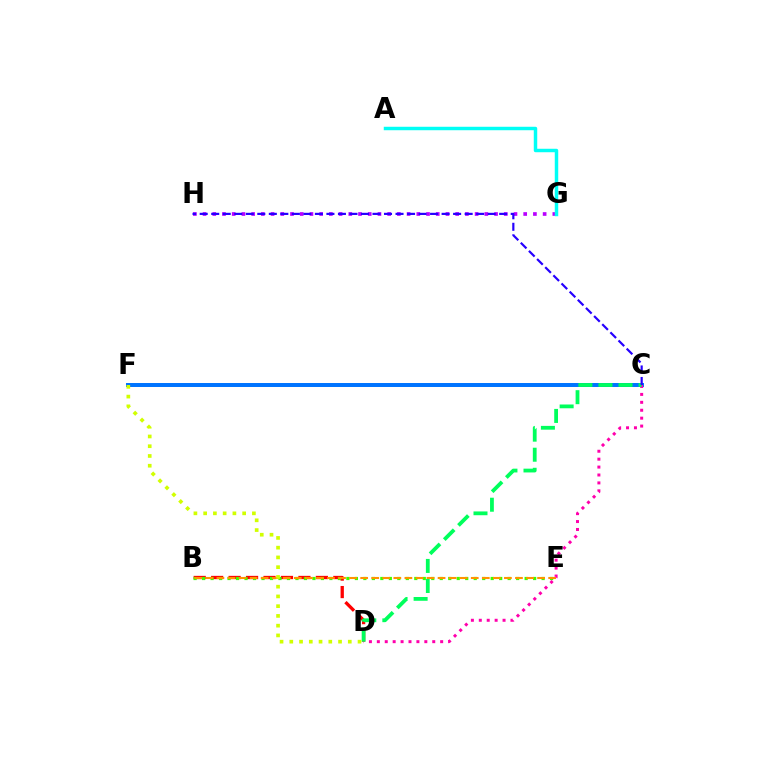{('B', 'D'): [{'color': '#ff0000', 'line_style': 'dashed', 'thickness': 2.37}], ('B', 'E'): [{'color': '#3dff00', 'line_style': 'dotted', 'thickness': 2.31}, {'color': '#ff9400', 'line_style': 'dashed', 'thickness': 1.5}], ('C', 'F'): [{'color': '#0074ff', 'line_style': 'solid', 'thickness': 2.86}], ('G', 'H'): [{'color': '#b900ff', 'line_style': 'dotted', 'thickness': 2.64}], ('A', 'G'): [{'color': '#00fff6', 'line_style': 'solid', 'thickness': 2.49}], ('C', 'D'): [{'color': '#ff00ac', 'line_style': 'dotted', 'thickness': 2.15}, {'color': '#00ff5c', 'line_style': 'dashed', 'thickness': 2.73}], ('D', 'F'): [{'color': '#d1ff00', 'line_style': 'dotted', 'thickness': 2.65}], ('C', 'H'): [{'color': '#2500ff', 'line_style': 'dashed', 'thickness': 1.56}]}